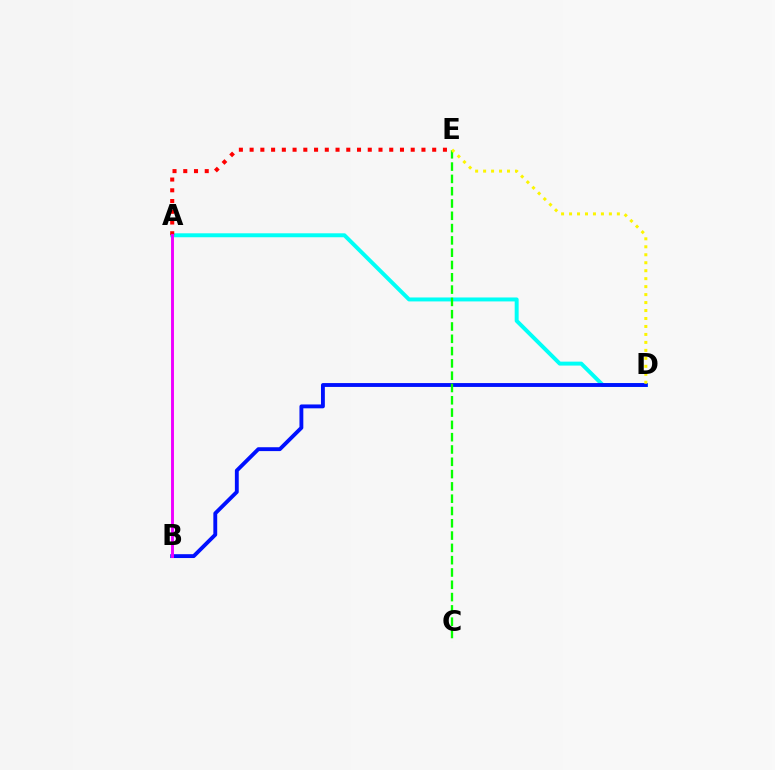{('A', 'D'): [{'color': '#00fff6', 'line_style': 'solid', 'thickness': 2.85}], ('B', 'D'): [{'color': '#0010ff', 'line_style': 'solid', 'thickness': 2.78}], ('A', 'E'): [{'color': '#ff0000', 'line_style': 'dotted', 'thickness': 2.92}], ('C', 'E'): [{'color': '#08ff00', 'line_style': 'dashed', 'thickness': 1.67}], ('D', 'E'): [{'color': '#fcf500', 'line_style': 'dotted', 'thickness': 2.16}], ('A', 'B'): [{'color': '#ee00ff', 'line_style': 'solid', 'thickness': 2.1}]}